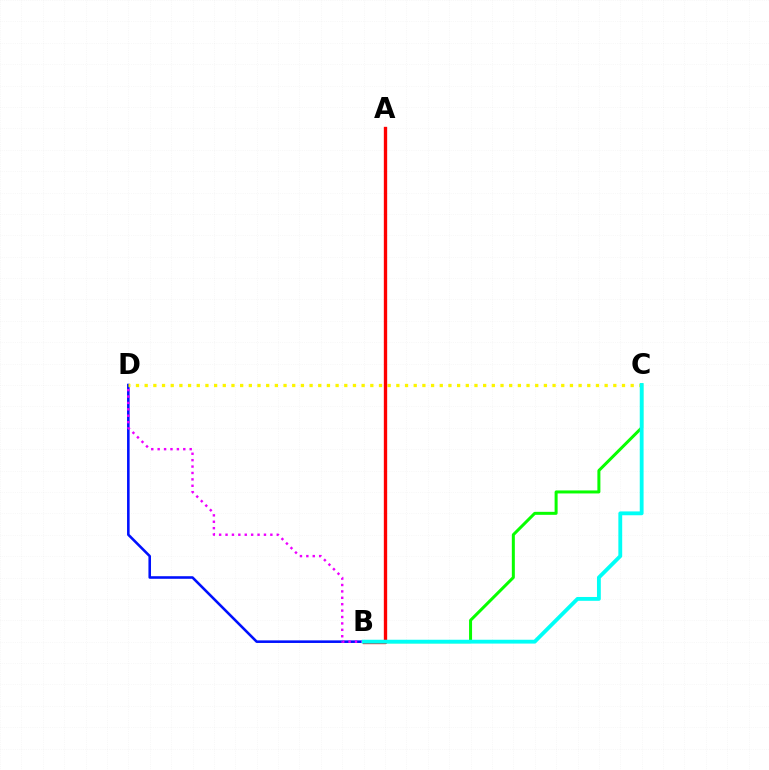{('B', 'C'): [{'color': '#08ff00', 'line_style': 'solid', 'thickness': 2.17}, {'color': '#00fff6', 'line_style': 'solid', 'thickness': 2.76}], ('B', 'D'): [{'color': '#0010ff', 'line_style': 'solid', 'thickness': 1.86}, {'color': '#ee00ff', 'line_style': 'dotted', 'thickness': 1.74}], ('C', 'D'): [{'color': '#fcf500', 'line_style': 'dotted', 'thickness': 2.36}], ('A', 'B'): [{'color': '#ff0000', 'line_style': 'solid', 'thickness': 2.4}]}